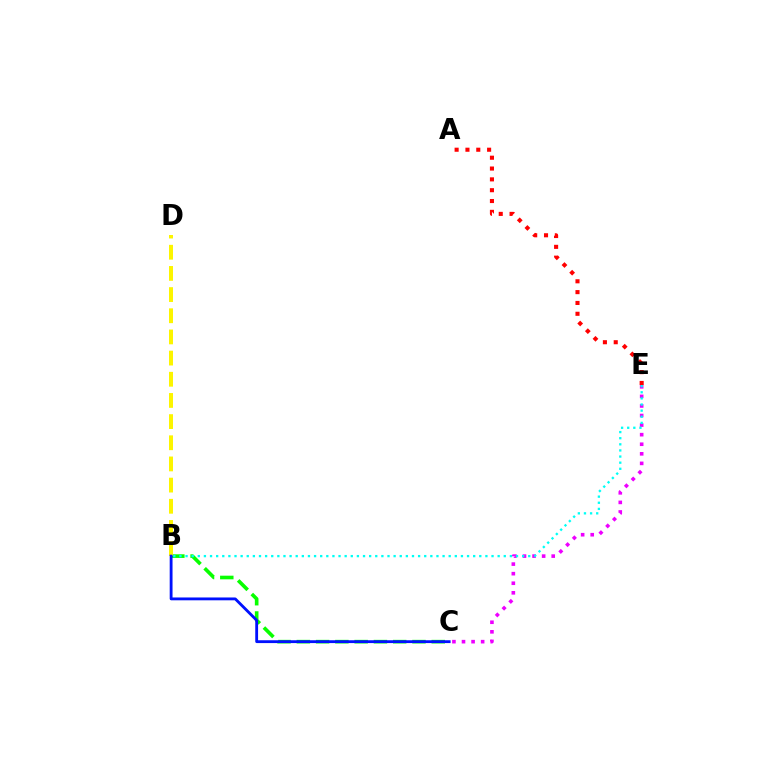{('C', 'E'): [{'color': '#ee00ff', 'line_style': 'dotted', 'thickness': 2.6}], ('B', 'C'): [{'color': '#08ff00', 'line_style': 'dashed', 'thickness': 2.62}, {'color': '#0010ff', 'line_style': 'solid', 'thickness': 2.04}], ('B', 'E'): [{'color': '#00fff6', 'line_style': 'dotted', 'thickness': 1.66}], ('A', 'E'): [{'color': '#ff0000', 'line_style': 'dotted', 'thickness': 2.94}], ('B', 'D'): [{'color': '#fcf500', 'line_style': 'dashed', 'thickness': 2.88}]}